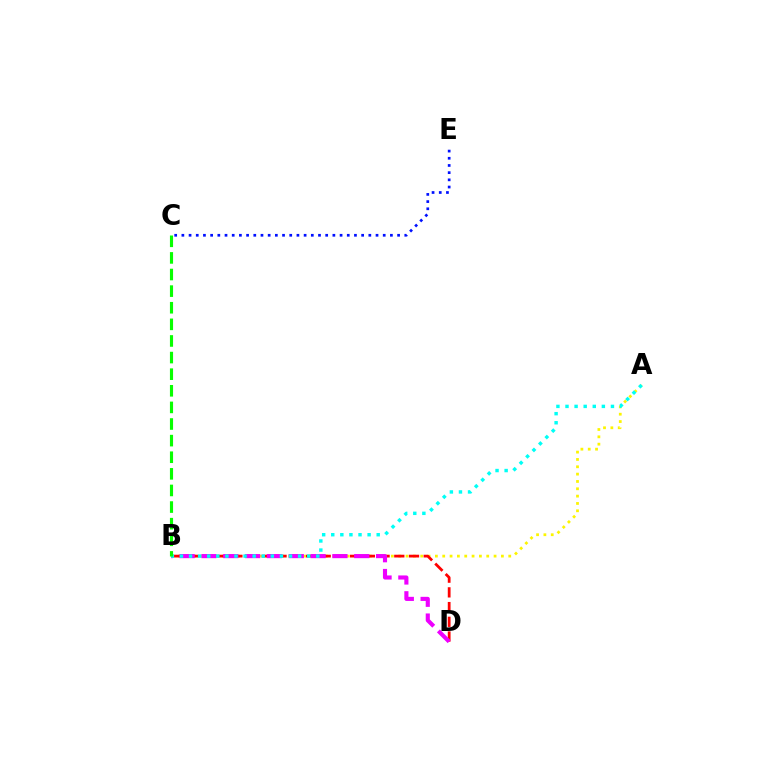{('C', 'E'): [{'color': '#0010ff', 'line_style': 'dotted', 'thickness': 1.95}], ('A', 'B'): [{'color': '#fcf500', 'line_style': 'dotted', 'thickness': 1.99}, {'color': '#00fff6', 'line_style': 'dotted', 'thickness': 2.47}], ('B', 'D'): [{'color': '#ff0000', 'line_style': 'dashed', 'thickness': 2.0}, {'color': '#ee00ff', 'line_style': 'dashed', 'thickness': 2.97}], ('B', 'C'): [{'color': '#08ff00', 'line_style': 'dashed', 'thickness': 2.26}]}